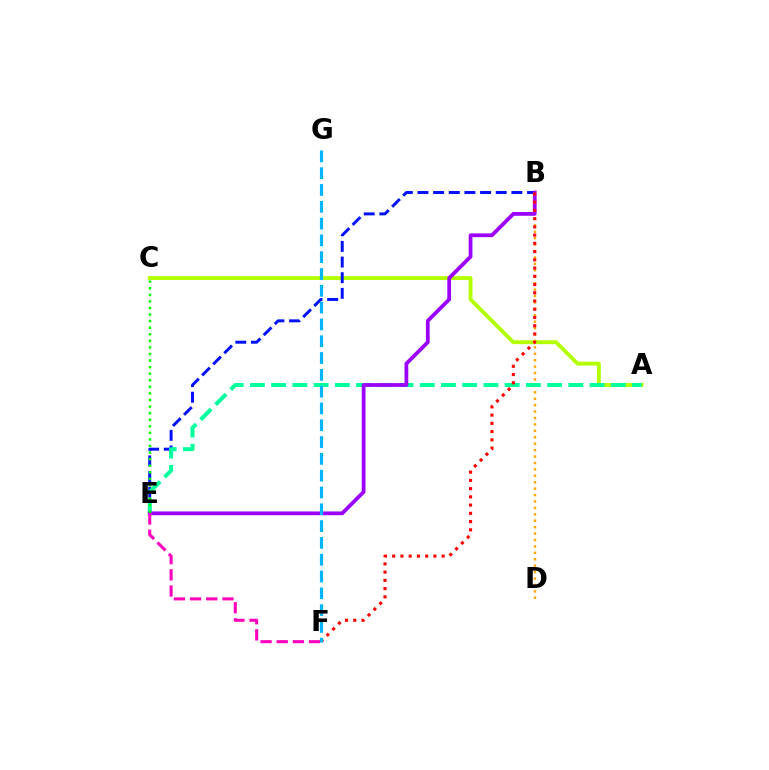{('B', 'D'): [{'color': '#ffa500', 'line_style': 'dotted', 'thickness': 1.74}], ('A', 'C'): [{'color': '#b3ff00', 'line_style': 'solid', 'thickness': 2.77}], ('B', 'E'): [{'color': '#0010ff', 'line_style': 'dashed', 'thickness': 2.13}, {'color': '#9b00ff', 'line_style': 'solid', 'thickness': 2.71}], ('A', 'E'): [{'color': '#00ff9d', 'line_style': 'dashed', 'thickness': 2.88}], ('B', 'F'): [{'color': '#ff0000', 'line_style': 'dotted', 'thickness': 2.24}], ('E', 'F'): [{'color': '#ff00bd', 'line_style': 'dashed', 'thickness': 2.2}], ('C', 'E'): [{'color': '#08ff00', 'line_style': 'dotted', 'thickness': 1.79}], ('F', 'G'): [{'color': '#00b5ff', 'line_style': 'dashed', 'thickness': 2.28}]}